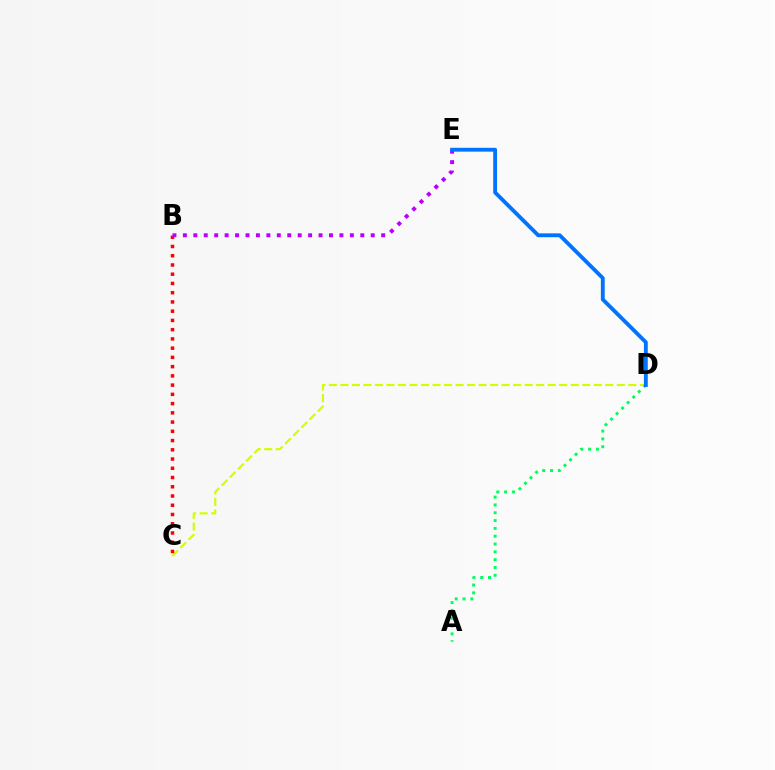{('C', 'D'): [{'color': '#d1ff00', 'line_style': 'dashed', 'thickness': 1.56}], ('B', 'C'): [{'color': '#ff0000', 'line_style': 'dotted', 'thickness': 2.51}], ('A', 'D'): [{'color': '#00ff5c', 'line_style': 'dotted', 'thickness': 2.12}], ('B', 'E'): [{'color': '#b900ff', 'line_style': 'dotted', 'thickness': 2.84}], ('D', 'E'): [{'color': '#0074ff', 'line_style': 'solid', 'thickness': 2.78}]}